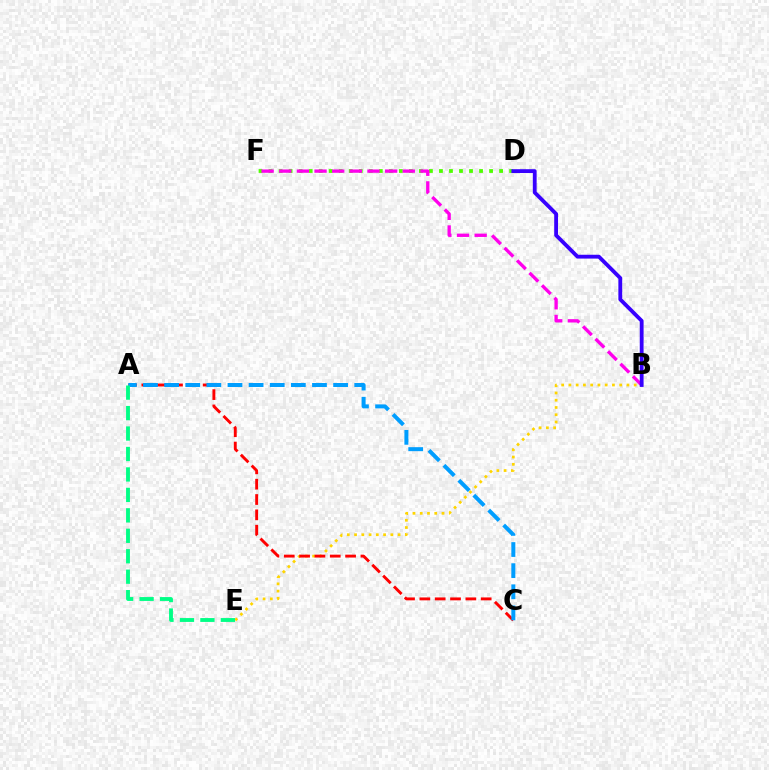{('D', 'F'): [{'color': '#4fff00', 'line_style': 'dotted', 'thickness': 2.72}], ('B', 'F'): [{'color': '#ff00ed', 'line_style': 'dashed', 'thickness': 2.4}], ('B', 'E'): [{'color': '#ffd500', 'line_style': 'dotted', 'thickness': 1.97}], ('A', 'C'): [{'color': '#ff0000', 'line_style': 'dashed', 'thickness': 2.08}, {'color': '#009eff', 'line_style': 'dashed', 'thickness': 2.87}], ('A', 'E'): [{'color': '#00ff86', 'line_style': 'dashed', 'thickness': 2.78}], ('B', 'D'): [{'color': '#3700ff', 'line_style': 'solid', 'thickness': 2.75}]}